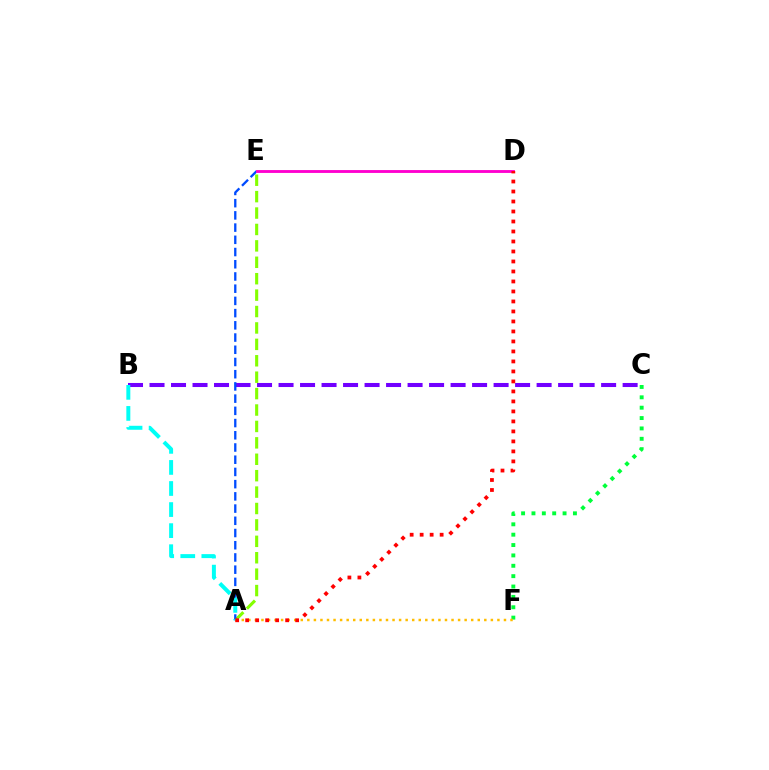{('C', 'F'): [{'color': '#00ff39', 'line_style': 'dotted', 'thickness': 2.82}], ('B', 'C'): [{'color': '#7200ff', 'line_style': 'dashed', 'thickness': 2.92}], ('A', 'E'): [{'color': '#84ff00', 'line_style': 'dashed', 'thickness': 2.23}, {'color': '#004bff', 'line_style': 'dashed', 'thickness': 1.66}], ('A', 'F'): [{'color': '#ffbd00', 'line_style': 'dotted', 'thickness': 1.78}], ('D', 'E'): [{'color': '#ff00cf', 'line_style': 'solid', 'thickness': 2.06}], ('A', 'B'): [{'color': '#00fff6', 'line_style': 'dashed', 'thickness': 2.86}], ('A', 'D'): [{'color': '#ff0000', 'line_style': 'dotted', 'thickness': 2.72}]}